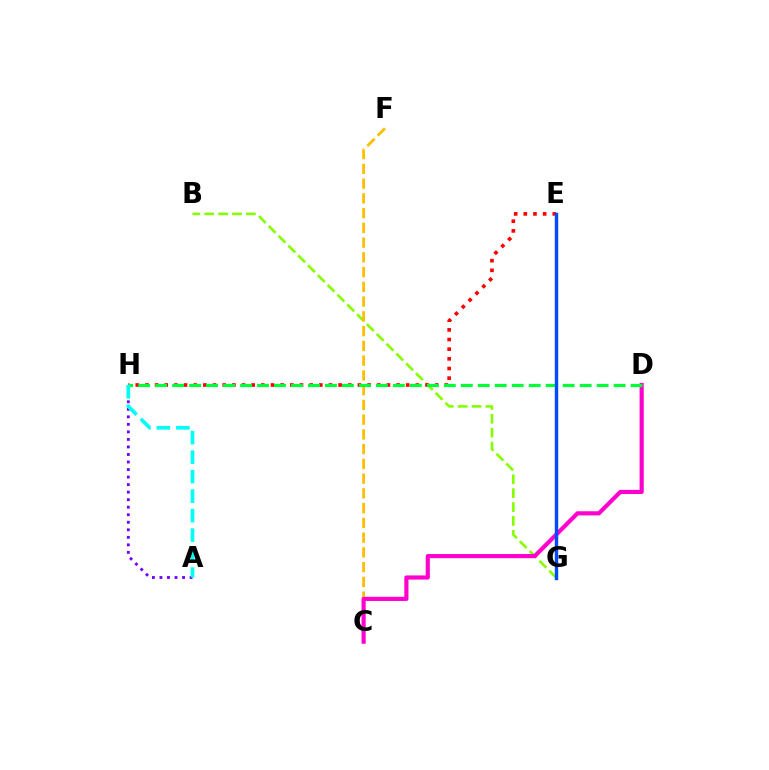{('B', 'G'): [{'color': '#84ff00', 'line_style': 'dashed', 'thickness': 1.89}], ('C', 'F'): [{'color': '#ffbd00', 'line_style': 'dashed', 'thickness': 2.0}], ('C', 'D'): [{'color': '#ff00cf', 'line_style': 'solid', 'thickness': 2.99}], ('E', 'H'): [{'color': '#ff0000', 'line_style': 'dotted', 'thickness': 2.62}], ('A', 'H'): [{'color': '#7200ff', 'line_style': 'dotted', 'thickness': 2.05}, {'color': '#00fff6', 'line_style': 'dashed', 'thickness': 2.65}], ('D', 'H'): [{'color': '#00ff39', 'line_style': 'dashed', 'thickness': 2.31}], ('E', 'G'): [{'color': '#004bff', 'line_style': 'solid', 'thickness': 2.46}]}